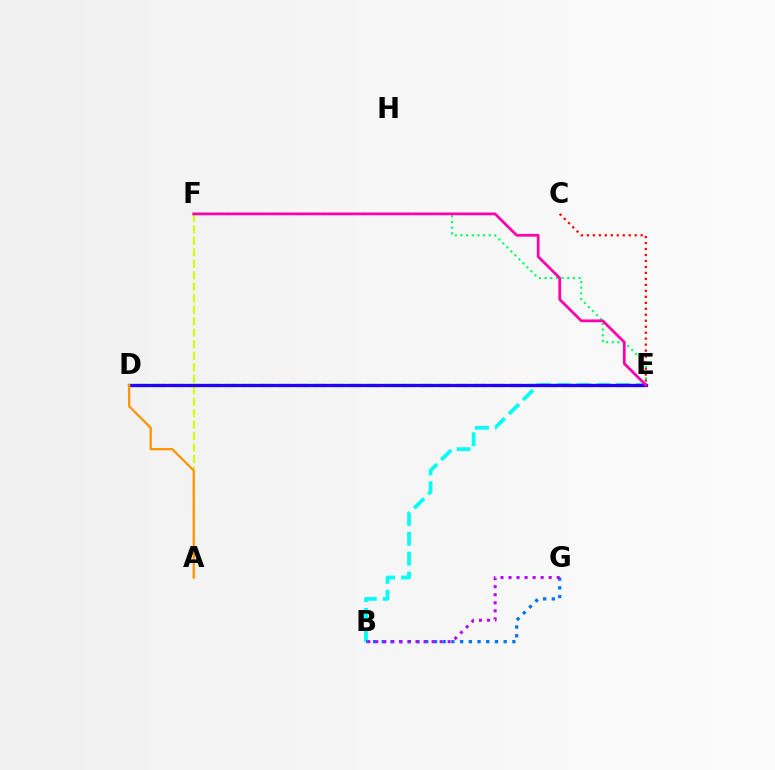{('A', 'F'): [{'color': '#d1ff00', 'line_style': 'dashed', 'thickness': 1.56}], ('B', 'E'): [{'color': '#00fff6', 'line_style': 'dashed', 'thickness': 2.7}], ('C', 'E'): [{'color': '#ff0000', 'line_style': 'dotted', 'thickness': 1.62}], ('D', 'E'): [{'color': '#3dff00', 'line_style': 'dashed', 'thickness': 2.42}, {'color': '#2500ff', 'line_style': 'solid', 'thickness': 2.34}], ('B', 'G'): [{'color': '#0074ff', 'line_style': 'dotted', 'thickness': 2.37}, {'color': '#b900ff', 'line_style': 'dotted', 'thickness': 2.18}], ('E', 'F'): [{'color': '#00ff5c', 'line_style': 'dotted', 'thickness': 1.54}, {'color': '#ff00ac', 'line_style': 'solid', 'thickness': 1.99}], ('A', 'D'): [{'color': '#ff9400', 'line_style': 'solid', 'thickness': 1.64}]}